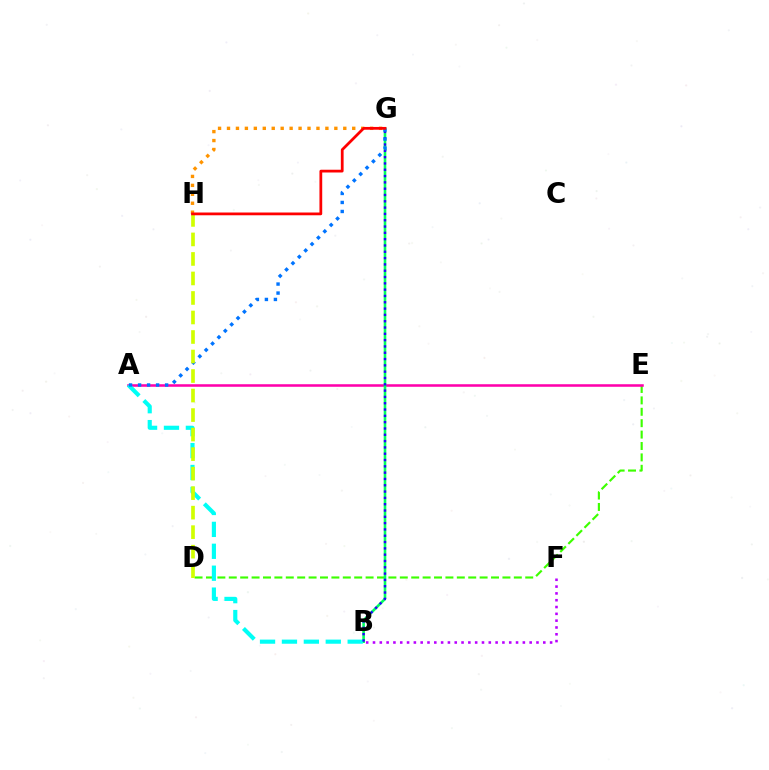{('G', 'H'): [{'color': '#ff9400', 'line_style': 'dotted', 'thickness': 2.43}, {'color': '#ff0000', 'line_style': 'solid', 'thickness': 1.99}], ('D', 'E'): [{'color': '#3dff00', 'line_style': 'dashed', 'thickness': 1.55}], ('A', 'E'): [{'color': '#ff00ac', 'line_style': 'solid', 'thickness': 1.84}], ('B', 'G'): [{'color': '#00ff5c', 'line_style': 'solid', 'thickness': 1.88}, {'color': '#2500ff', 'line_style': 'dotted', 'thickness': 1.71}], ('A', 'B'): [{'color': '#00fff6', 'line_style': 'dashed', 'thickness': 2.98}], ('A', 'G'): [{'color': '#0074ff', 'line_style': 'dotted', 'thickness': 2.45}], ('D', 'H'): [{'color': '#d1ff00', 'line_style': 'dashed', 'thickness': 2.65}], ('B', 'F'): [{'color': '#b900ff', 'line_style': 'dotted', 'thickness': 1.85}]}